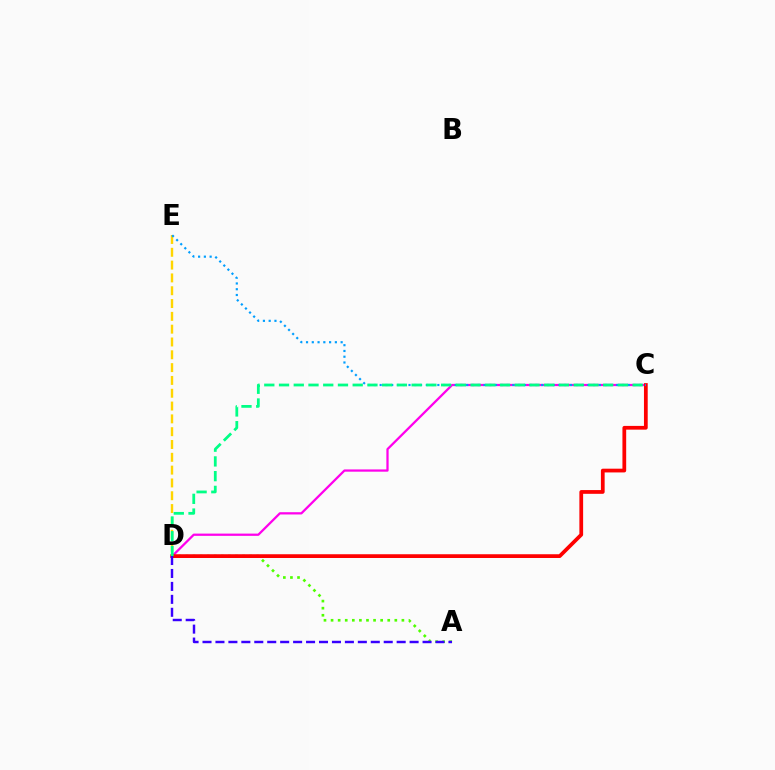{('A', 'D'): [{'color': '#4fff00', 'line_style': 'dotted', 'thickness': 1.92}, {'color': '#3700ff', 'line_style': 'dashed', 'thickness': 1.76}], ('C', 'D'): [{'color': '#ff00ed', 'line_style': 'solid', 'thickness': 1.63}, {'color': '#ff0000', 'line_style': 'solid', 'thickness': 2.7}, {'color': '#00ff86', 'line_style': 'dashed', 'thickness': 2.0}], ('D', 'E'): [{'color': '#ffd500', 'line_style': 'dashed', 'thickness': 1.74}], ('C', 'E'): [{'color': '#009eff', 'line_style': 'dotted', 'thickness': 1.57}]}